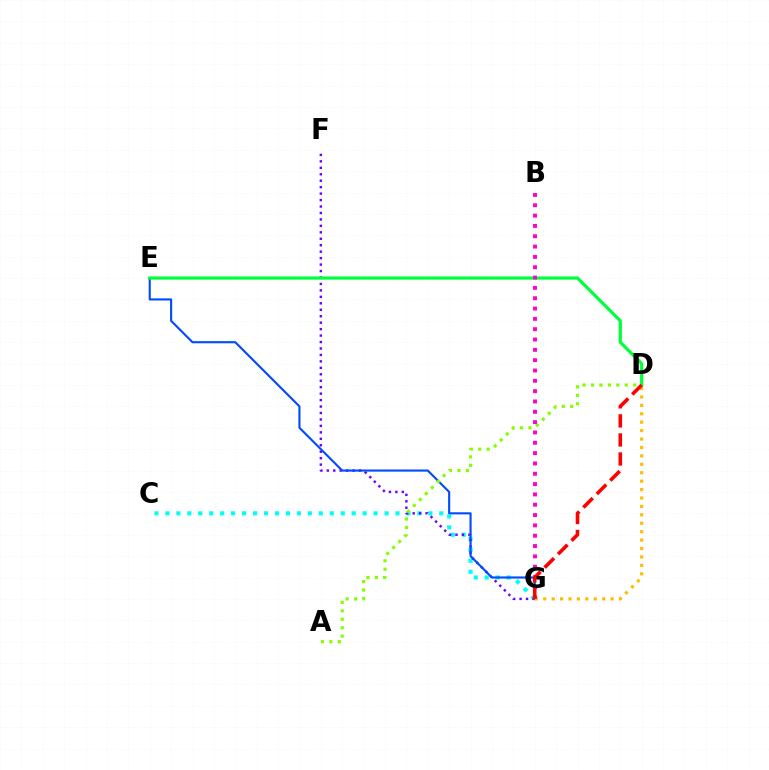{('C', 'G'): [{'color': '#00fff6', 'line_style': 'dotted', 'thickness': 2.98}], ('F', 'G'): [{'color': '#7200ff', 'line_style': 'dotted', 'thickness': 1.75}], ('E', 'G'): [{'color': '#004bff', 'line_style': 'solid', 'thickness': 1.53}], ('D', 'E'): [{'color': '#00ff39', 'line_style': 'solid', 'thickness': 2.29}], ('D', 'G'): [{'color': '#ffbd00', 'line_style': 'dotted', 'thickness': 2.29}, {'color': '#ff0000', 'line_style': 'dashed', 'thickness': 2.59}], ('A', 'D'): [{'color': '#84ff00', 'line_style': 'dotted', 'thickness': 2.29}], ('B', 'G'): [{'color': '#ff00cf', 'line_style': 'dotted', 'thickness': 2.81}]}